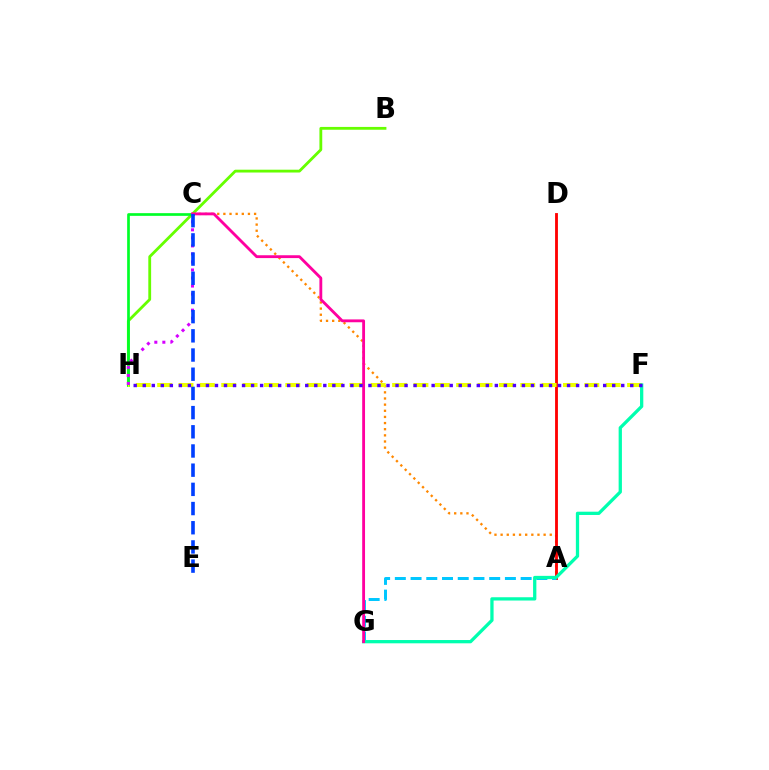{('B', 'H'): [{'color': '#66ff00', 'line_style': 'solid', 'thickness': 2.03}], ('A', 'C'): [{'color': '#ff8800', 'line_style': 'dotted', 'thickness': 1.67}], ('A', 'D'): [{'color': '#ff0000', 'line_style': 'solid', 'thickness': 2.04}], ('C', 'H'): [{'color': '#00ff27', 'line_style': 'solid', 'thickness': 1.93}, {'color': '#d600ff', 'line_style': 'dotted', 'thickness': 2.18}], ('A', 'G'): [{'color': '#00c7ff', 'line_style': 'dashed', 'thickness': 2.14}], ('F', 'H'): [{'color': '#eeff00', 'line_style': 'dashed', 'thickness': 2.9}, {'color': '#4f00ff', 'line_style': 'dotted', 'thickness': 2.45}], ('F', 'G'): [{'color': '#00ffaf', 'line_style': 'solid', 'thickness': 2.36}], ('C', 'G'): [{'color': '#ff00a0', 'line_style': 'solid', 'thickness': 2.04}], ('C', 'E'): [{'color': '#003fff', 'line_style': 'dashed', 'thickness': 2.61}]}